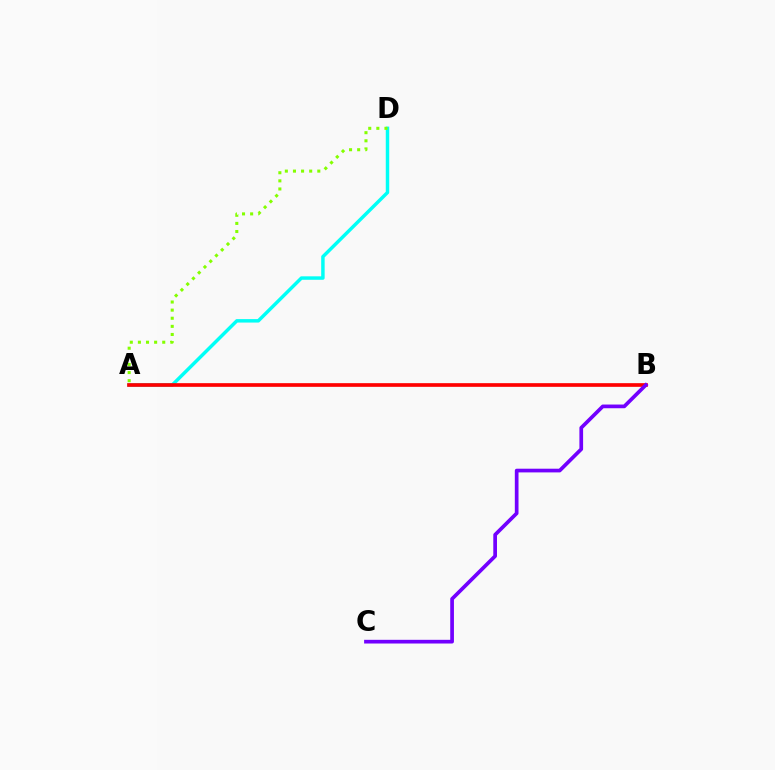{('A', 'D'): [{'color': '#00fff6', 'line_style': 'solid', 'thickness': 2.49}, {'color': '#84ff00', 'line_style': 'dotted', 'thickness': 2.2}], ('A', 'B'): [{'color': '#ff0000', 'line_style': 'solid', 'thickness': 2.64}], ('B', 'C'): [{'color': '#7200ff', 'line_style': 'solid', 'thickness': 2.66}]}